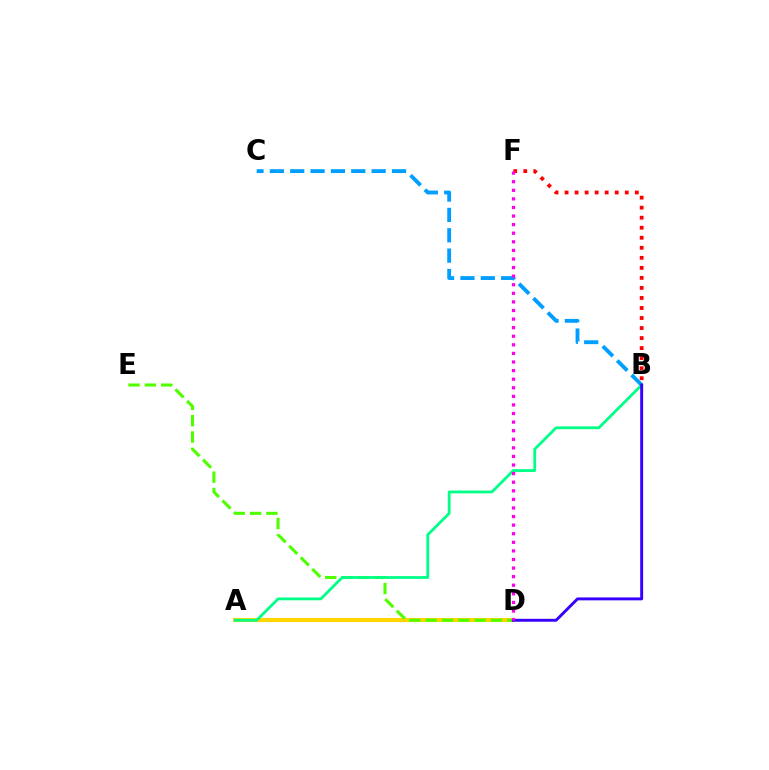{('A', 'D'): [{'color': '#ffd500', 'line_style': 'solid', 'thickness': 2.98}], ('B', 'C'): [{'color': '#009eff', 'line_style': 'dashed', 'thickness': 2.77}], ('D', 'E'): [{'color': '#4fff00', 'line_style': 'dashed', 'thickness': 2.22}], ('A', 'B'): [{'color': '#00ff86', 'line_style': 'solid', 'thickness': 2.02}], ('B', 'D'): [{'color': '#3700ff', 'line_style': 'solid', 'thickness': 2.1}], ('B', 'F'): [{'color': '#ff0000', 'line_style': 'dotted', 'thickness': 2.73}], ('D', 'F'): [{'color': '#ff00ed', 'line_style': 'dotted', 'thickness': 2.33}]}